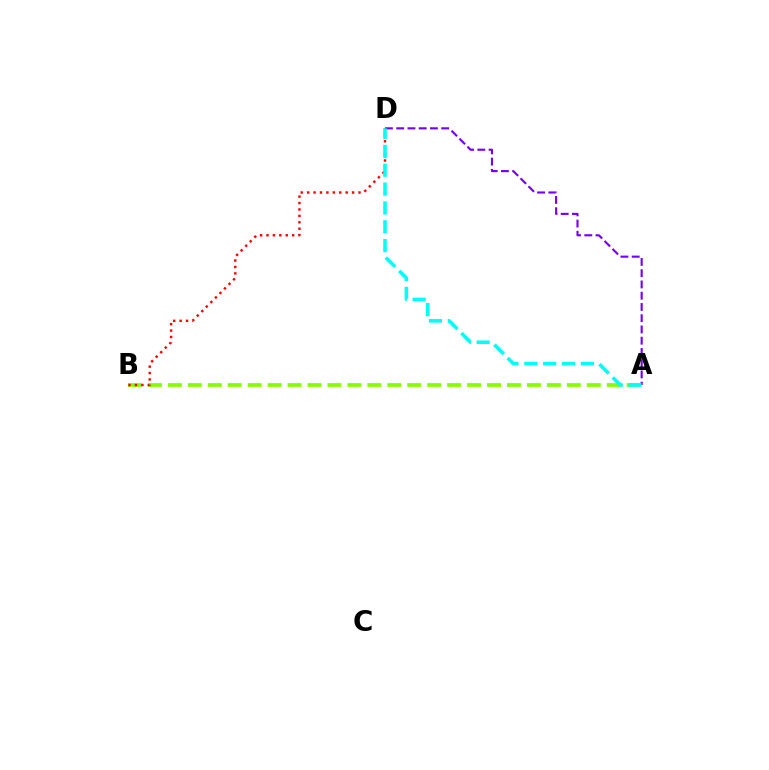{('A', 'B'): [{'color': '#84ff00', 'line_style': 'dashed', 'thickness': 2.71}], ('B', 'D'): [{'color': '#ff0000', 'line_style': 'dotted', 'thickness': 1.74}], ('A', 'D'): [{'color': '#7200ff', 'line_style': 'dashed', 'thickness': 1.53}, {'color': '#00fff6', 'line_style': 'dashed', 'thickness': 2.56}]}